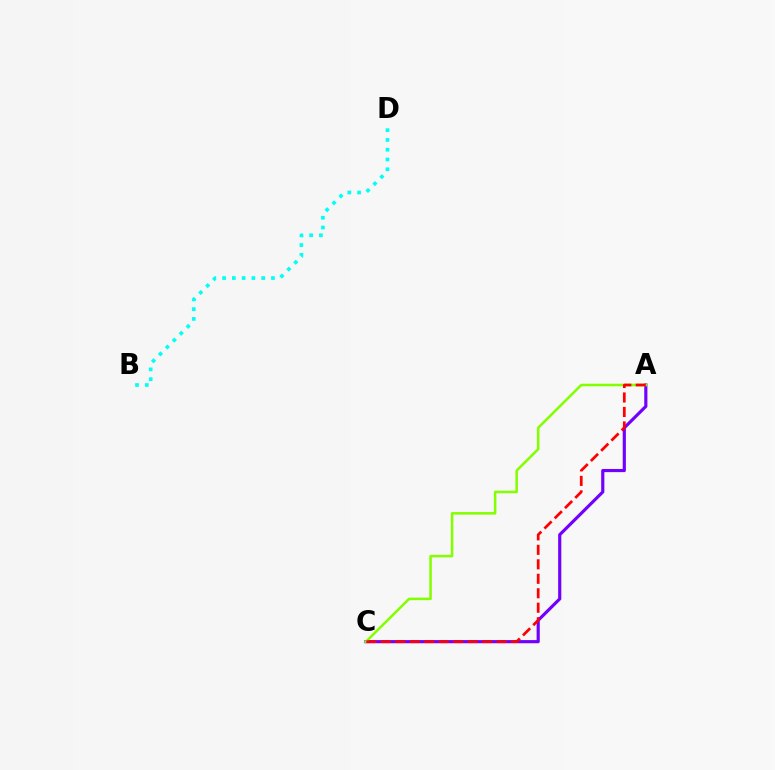{('A', 'C'): [{'color': '#7200ff', 'line_style': 'solid', 'thickness': 2.27}, {'color': '#84ff00', 'line_style': 'solid', 'thickness': 1.83}, {'color': '#ff0000', 'line_style': 'dashed', 'thickness': 1.97}], ('B', 'D'): [{'color': '#00fff6', 'line_style': 'dotted', 'thickness': 2.65}]}